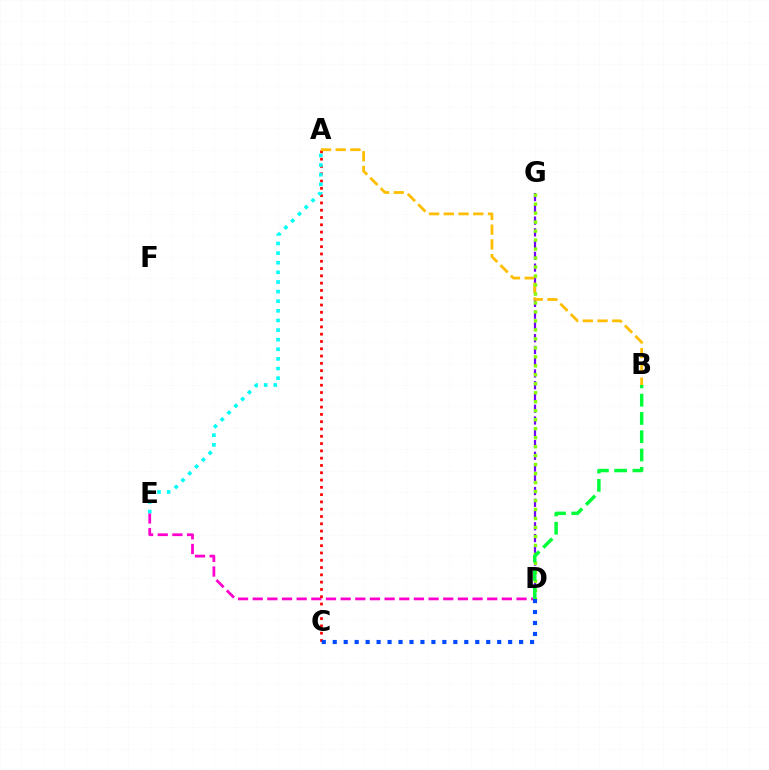{('D', 'E'): [{'color': '#ff00cf', 'line_style': 'dashed', 'thickness': 1.99}], ('D', 'G'): [{'color': '#7200ff', 'line_style': 'dashed', 'thickness': 1.6}, {'color': '#84ff00', 'line_style': 'dotted', 'thickness': 2.44}], ('A', 'C'): [{'color': '#ff0000', 'line_style': 'dotted', 'thickness': 1.98}], ('A', 'E'): [{'color': '#00fff6', 'line_style': 'dotted', 'thickness': 2.61}], ('A', 'B'): [{'color': '#ffbd00', 'line_style': 'dashed', 'thickness': 2.0}], ('C', 'D'): [{'color': '#004bff', 'line_style': 'dotted', 'thickness': 2.98}], ('B', 'D'): [{'color': '#00ff39', 'line_style': 'dashed', 'thickness': 2.48}]}